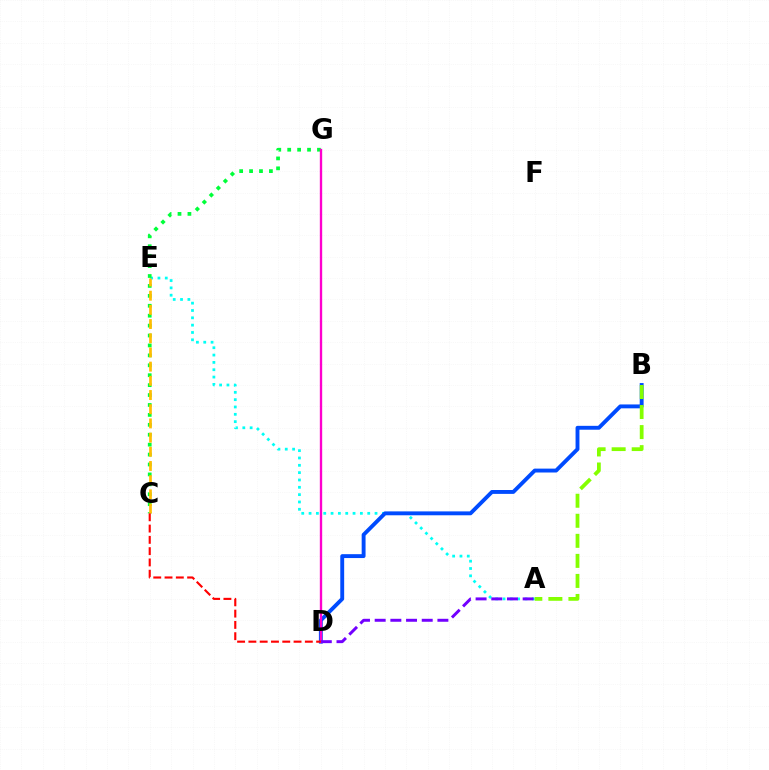{('A', 'E'): [{'color': '#00fff6', 'line_style': 'dotted', 'thickness': 1.99}], ('B', 'D'): [{'color': '#004bff', 'line_style': 'solid', 'thickness': 2.8}], ('C', 'G'): [{'color': '#00ff39', 'line_style': 'dotted', 'thickness': 2.7}], ('C', 'E'): [{'color': '#ffbd00', 'line_style': 'dashed', 'thickness': 1.93}], ('D', 'G'): [{'color': '#ff00cf', 'line_style': 'solid', 'thickness': 1.69}], ('A', 'B'): [{'color': '#84ff00', 'line_style': 'dashed', 'thickness': 2.72}], ('A', 'D'): [{'color': '#7200ff', 'line_style': 'dashed', 'thickness': 2.13}], ('C', 'D'): [{'color': '#ff0000', 'line_style': 'dashed', 'thickness': 1.53}]}